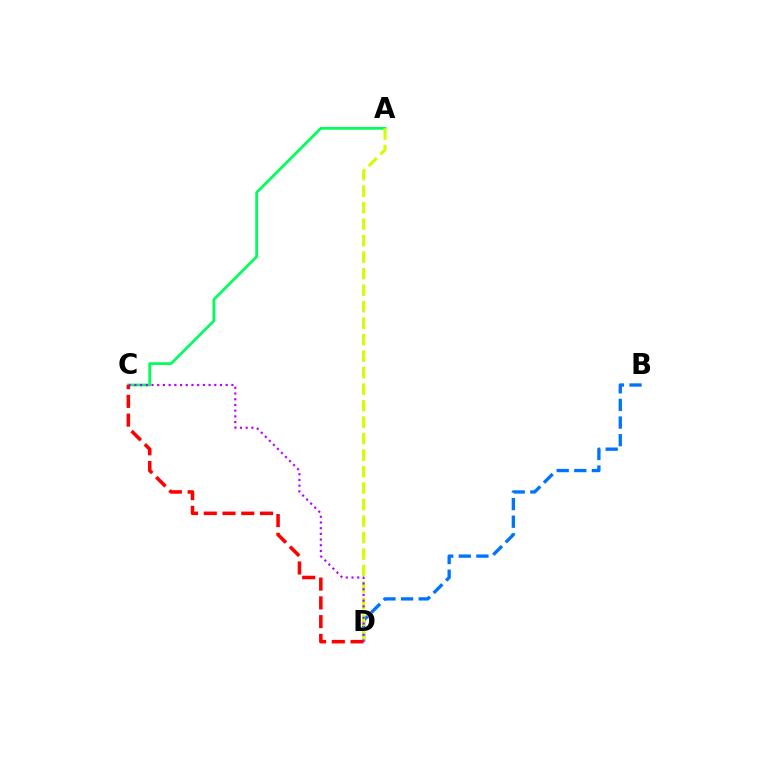{('B', 'D'): [{'color': '#0074ff', 'line_style': 'dashed', 'thickness': 2.39}], ('A', 'C'): [{'color': '#00ff5c', 'line_style': 'solid', 'thickness': 1.98}], ('A', 'D'): [{'color': '#d1ff00', 'line_style': 'dashed', 'thickness': 2.24}], ('C', 'D'): [{'color': '#ff0000', 'line_style': 'dashed', 'thickness': 2.55}, {'color': '#b900ff', 'line_style': 'dotted', 'thickness': 1.55}]}